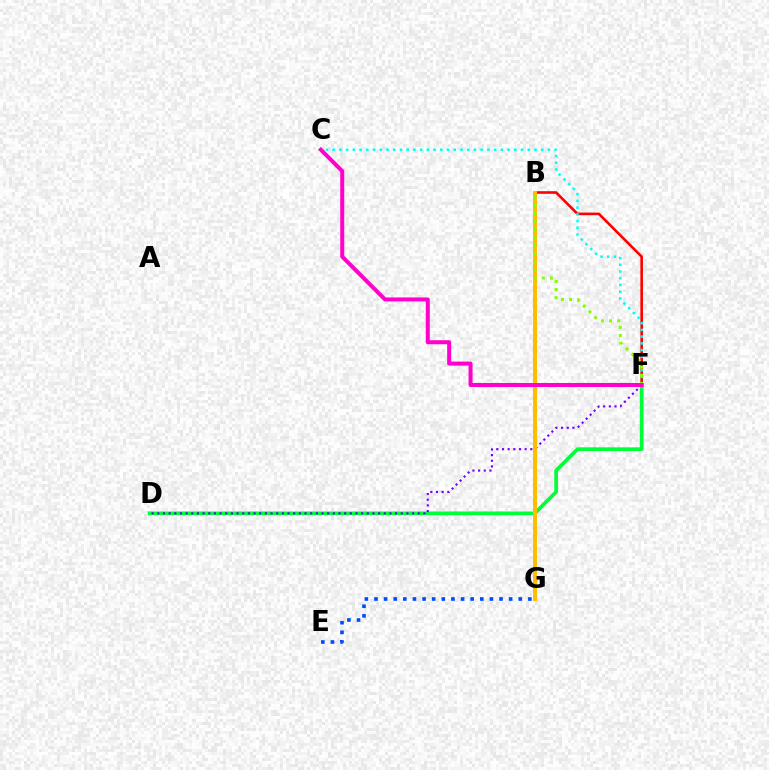{('B', 'F'): [{'color': '#ff0000', 'line_style': 'solid', 'thickness': 1.88}, {'color': '#84ff00', 'line_style': 'dotted', 'thickness': 2.21}], ('C', 'F'): [{'color': '#00fff6', 'line_style': 'dotted', 'thickness': 1.83}, {'color': '#ff00cf', 'line_style': 'solid', 'thickness': 2.89}], ('D', 'F'): [{'color': '#00ff39', 'line_style': 'solid', 'thickness': 2.66}, {'color': '#7200ff', 'line_style': 'dotted', 'thickness': 1.54}], ('B', 'G'): [{'color': '#ffbd00', 'line_style': 'solid', 'thickness': 2.86}], ('E', 'G'): [{'color': '#004bff', 'line_style': 'dotted', 'thickness': 2.61}]}